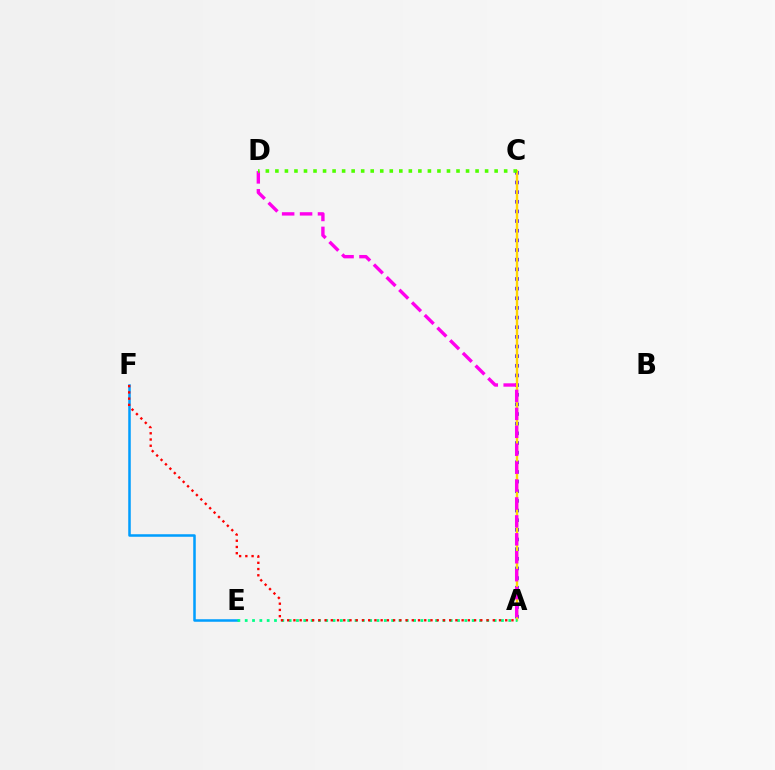{('A', 'C'): [{'color': '#3700ff', 'line_style': 'dotted', 'thickness': 2.62}, {'color': '#ffd500', 'line_style': 'solid', 'thickness': 1.72}], ('E', 'F'): [{'color': '#009eff', 'line_style': 'solid', 'thickness': 1.82}], ('A', 'D'): [{'color': '#ff00ed', 'line_style': 'dashed', 'thickness': 2.43}], ('C', 'D'): [{'color': '#4fff00', 'line_style': 'dotted', 'thickness': 2.59}], ('A', 'E'): [{'color': '#00ff86', 'line_style': 'dotted', 'thickness': 1.99}], ('A', 'F'): [{'color': '#ff0000', 'line_style': 'dotted', 'thickness': 1.69}]}